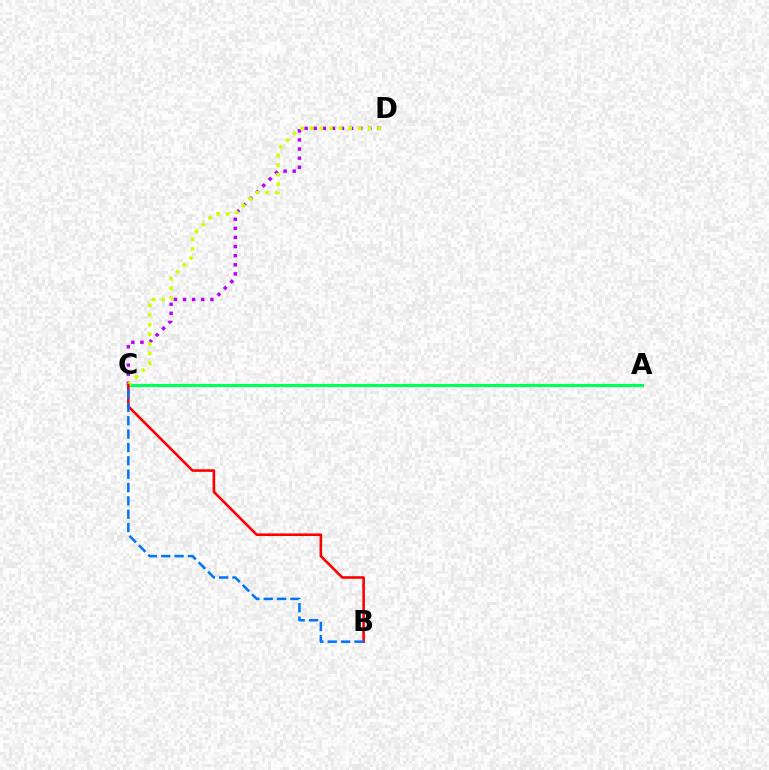{('A', 'C'): [{'color': '#00ff5c', 'line_style': 'solid', 'thickness': 2.28}], ('C', 'D'): [{'color': '#b900ff', 'line_style': 'dotted', 'thickness': 2.47}, {'color': '#d1ff00', 'line_style': 'dotted', 'thickness': 2.62}], ('B', 'C'): [{'color': '#ff0000', 'line_style': 'solid', 'thickness': 1.88}, {'color': '#0074ff', 'line_style': 'dashed', 'thickness': 1.81}]}